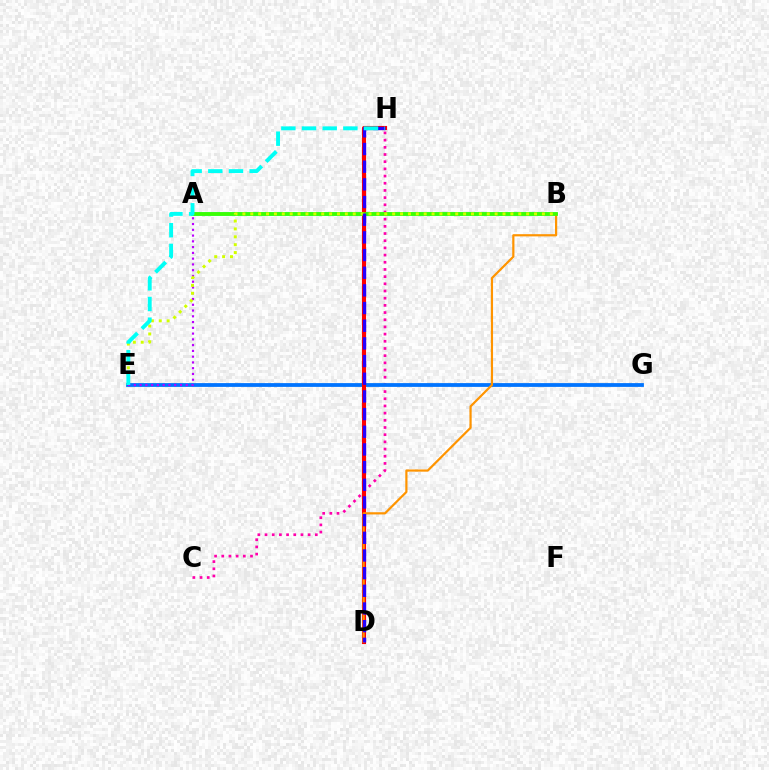{('C', 'H'): [{'color': '#ff00ac', 'line_style': 'dotted', 'thickness': 1.95}], ('A', 'B'): [{'color': '#00ff5c', 'line_style': 'solid', 'thickness': 2.57}, {'color': '#3dff00', 'line_style': 'solid', 'thickness': 2.54}], ('E', 'G'): [{'color': '#0074ff', 'line_style': 'solid', 'thickness': 2.72}], ('D', 'H'): [{'color': '#ff0000', 'line_style': 'solid', 'thickness': 2.95}, {'color': '#2500ff', 'line_style': 'dashed', 'thickness': 2.4}], ('B', 'D'): [{'color': '#ff9400', 'line_style': 'solid', 'thickness': 1.59}], ('A', 'E'): [{'color': '#b900ff', 'line_style': 'dotted', 'thickness': 1.57}], ('B', 'E'): [{'color': '#d1ff00', 'line_style': 'dotted', 'thickness': 2.14}], ('E', 'H'): [{'color': '#00fff6', 'line_style': 'dashed', 'thickness': 2.81}]}